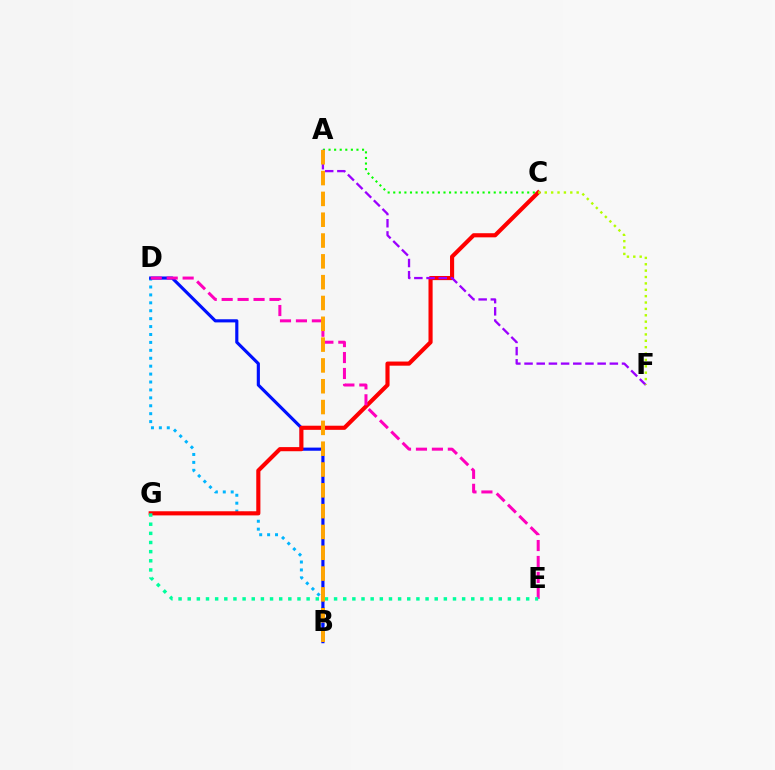{('B', 'D'): [{'color': '#00b5ff', 'line_style': 'dotted', 'thickness': 2.15}, {'color': '#0010ff', 'line_style': 'solid', 'thickness': 2.26}], ('C', 'G'): [{'color': '#ff0000', 'line_style': 'solid', 'thickness': 2.97}], ('D', 'E'): [{'color': '#ff00bd', 'line_style': 'dashed', 'thickness': 2.17}], ('A', 'C'): [{'color': '#08ff00', 'line_style': 'dotted', 'thickness': 1.52}], ('A', 'F'): [{'color': '#9b00ff', 'line_style': 'dashed', 'thickness': 1.66}], ('C', 'F'): [{'color': '#b3ff00', 'line_style': 'dotted', 'thickness': 1.73}], ('E', 'G'): [{'color': '#00ff9d', 'line_style': 'dotted', 'thickness': 2.49}], ('A', 'B'): [{'color': '#ffa500', 'line_style': 'dashed', 'thickness': 2.83}]}